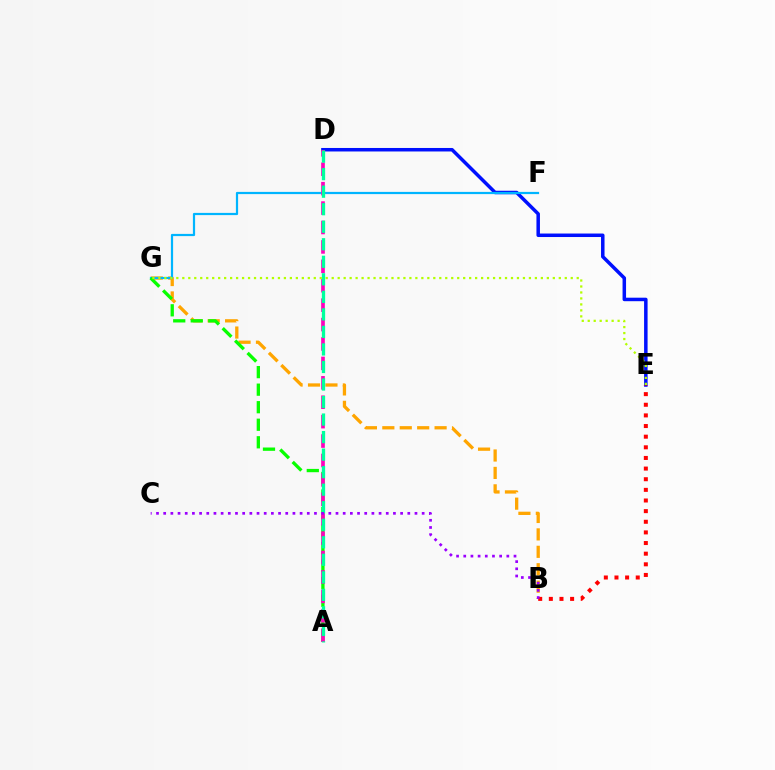{('B', 'G'): [{'color': '#ffa500', 'line_style': 'dashed', 'thickness': 2.37}], ('D', 'E'): [{'color': '#0010ff', 'line_style': 'solid', 'thickness': 2.52}], ('F', 'G'): [{'color': '#00b5ff', 'line_style': 'solid', 'thickness': 1.59}], ('A', 'G'): [{'color': '#08ff00', 'line_style': 'dashed', 'thickness': 2.38}], ('A', 'D'): [{'color': '#ff00bd', 'line_style': 'dashed', 'thickness': 2.64}, {'color': '#00ff9d', 'line_style': 'dashed', 'thickness': 2.38}], ('B', 'E'): [{'color': '#ff0000', 'line_style': 'dotted', 'thickness': 2.89}], ('E', 'G'): [{'color': '#b3ff00', 'line_style': 'dotted', 'thickness': 1.62}], ('B', 'C'): [{'color': '#9b00ff', 'line_style': 'dotted', 'thickness': 1.95}]}